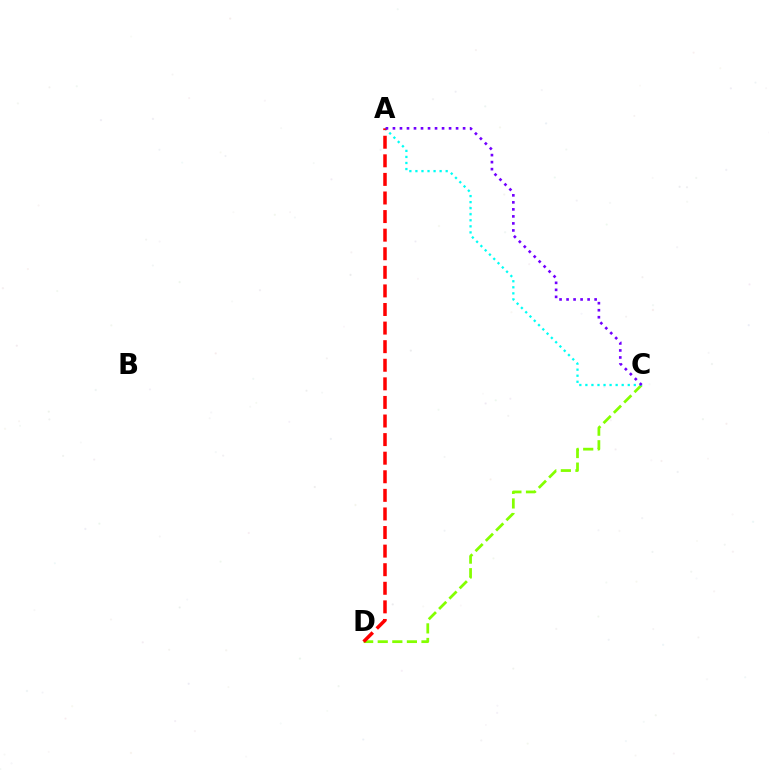{('C', 'D'): [{'color': '#84ff00', 'line_style': 'dashed', 'thickness': 1.98}], ('A', 'C'): [{'color': '#00fff6', 'line_style': 'dotted', 'thickness': 1.64}, {'color': '#7200ff', 'line_style': 'dotted', 'thickness': 1.91}], ('A', 'D'): [{'color': '#ff0000', 'line_style': 'dashed', 'thickness': 2.52}]}